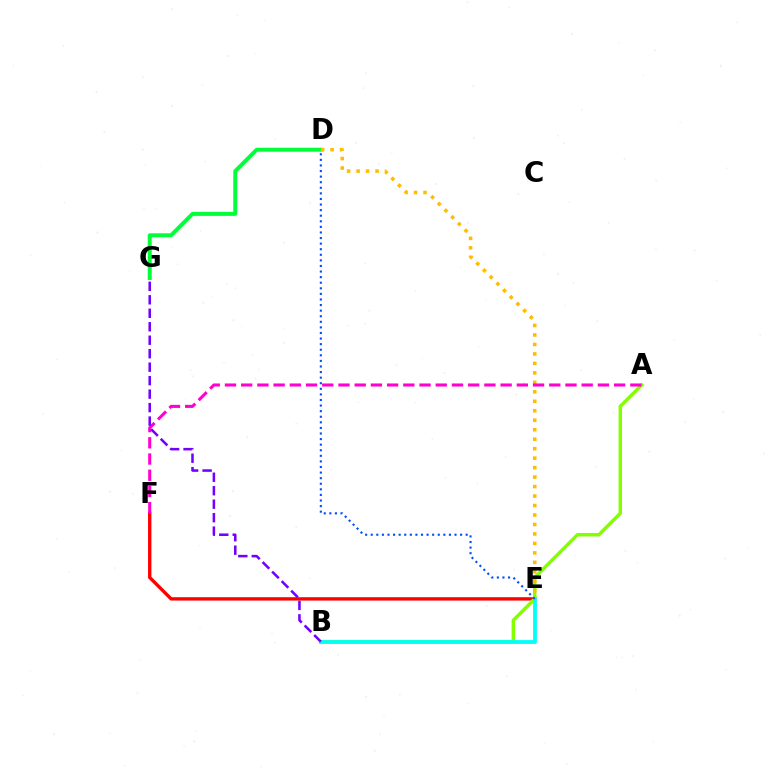{('E', 'F'): [{'color': '#ff0000', 'line_style': 'solid', 'thickness': 2.42}], ('A', 'B'): [{'color': '#84ff00', 'line_style': 'solid', 'thickness': 2.48}], ('B', 'E'): [{'color': '#00fff6', 'line_style': 'solid', 'thickness': 2.73}], ('D', 'G'): [{'color': '#00ff39', 'line_style': 'solid', 'thickness': 2.86}], ('D', 'E'): [{'color': '#ffbd00', 'line_style': 'dotted', 'thickness': 2.57}, {'color': '#004bff', 'line_style': 'dotted', 'thickness': 1.52}], ('A', 'F'): [{'color': '#ff00cf', 'line_style': 'dashed', 'thickness': 2.2}], ('B', 'G'): [{'color': '#7200ff', 'line_style': 'dashed', 'thickness': 1.83}]}